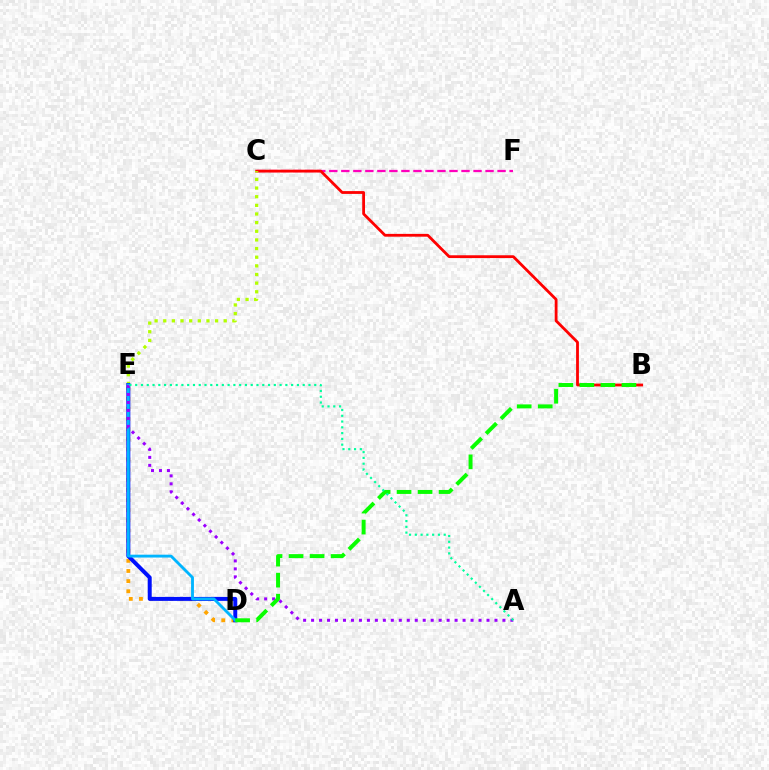{('C', 'F'): [{'color': '#ff00bd', 'line_style': 'dashed', 'thickness': 1.63}], ('B', 'C'): [{'color': '#ff0000', 'line_style': 'solid', 'thickness': 2.02}], ('C', 'E'): [{'color': '#b3ff00', 'line_style': 'dotted', 'thickness': 2.35}], ('D', 'E'): [{'color': '#ffa500', 'line_style': 'dotted', 'thickness': 2.75}, {'color': '#0010ff', 'line_style': 'solid', 'thickness': 2.86}, {'color': '#00b5ff', 'line_style': 'solid', 'thickness': 2.06}], ('A', 'E'): [{'color': '#9b00ff', 'line_style': 'dotted', 'thickness': 2.17}, {'color': '#00ff9d', 'line_style': 'dotted', 'thickness': 1.57}], ('B', 'D'): [{'color': '#08ff00', 'line_style': 'dashed', 'thickness': 2.85}]}